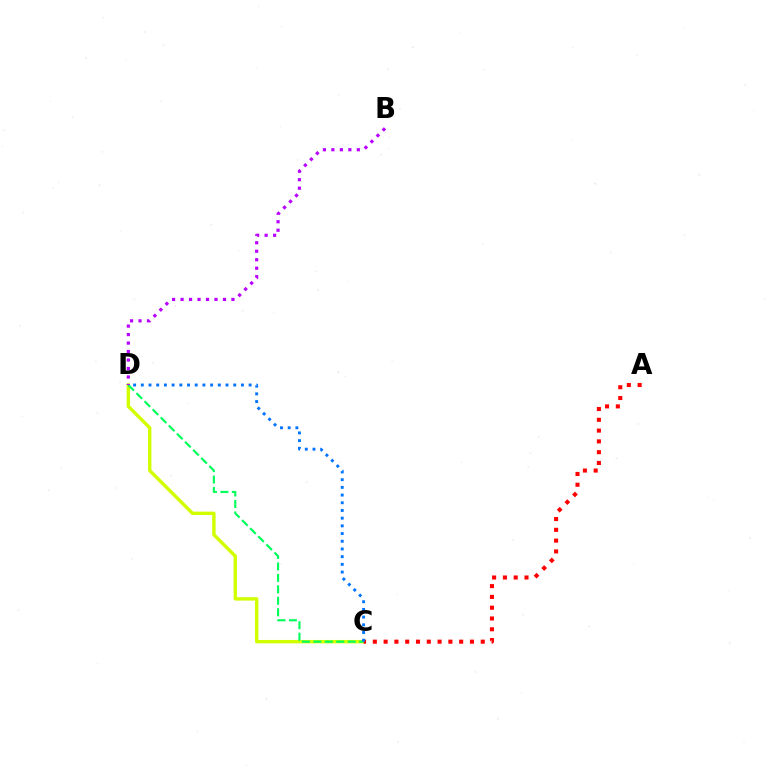{('C', 'D'): [{'color': '#d1ff00', 'line_style': 'solid', 'thickness': 2.46}, {'color': '#00ff5c', 'line_style': 'dashed', 'thickness': 1.56}, {'color': '#0074ff', 'line_style': 'dotted', 'thickness': 2.09}], ('A', 'C'): [{'color': '#ff0000', 'line_style': 'dotted', 'thickness': 2.93}], ('B', 'D'): [{'color': '#b900ff', 'line_style': 'dotted', 'thickness': 2.3}]}